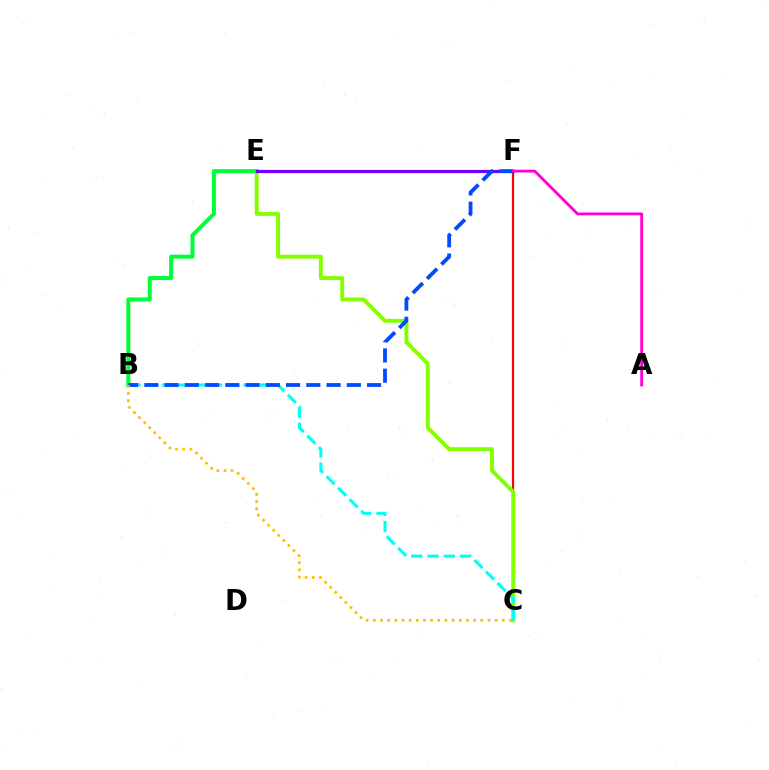{('C', 'F'): [{'color': '#ff0000', 'line_style': 'solid', 'thickness': 1.58}], ('C', 'E'): [{'color': '#84ff00', 'line_style': 'solid', 'thickness': 2.83}], ('B', 'E'): [{'color': '#00ff39', 'line_style': 'solid', 'thickness': 2.89}], ('B', 'C'): [{'color': '#00fff6', 'line_style': 'dashed', 'thickness': 2.21}, {'color': '#ffbd00', 'line_style': 'dotted', 'thickness': 1.95}], ('E', 'F'): [{'color': '#7200ff', 'line_style': 'solid', 'thickness': 2.31}], ('B', 'F'): [{'color': '#004bff', 'line_style': 'dashed', 'thickness': 2.75}], ('A', 'F'): [{'color': '#ff00cf', 'line_style': 'solid', 'thickness': 2.02}]}